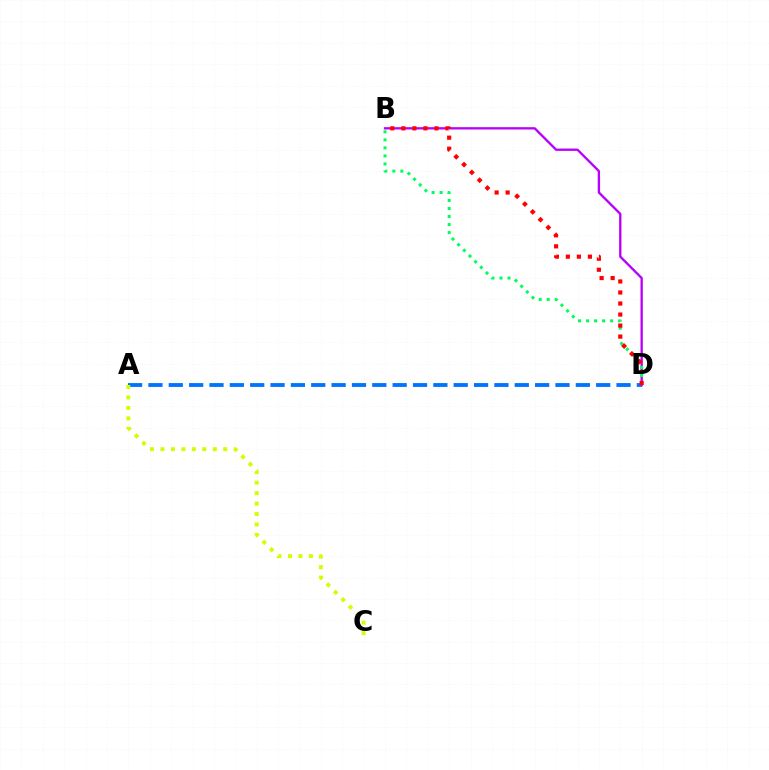{('A', 'D'): [{'color': '#0074ff', 'line_style': 'dashed', 'thickness': 2.76}], ('B', 'D'): [{'color': '#b900ff', 'line_style': 'solid', 'thickness': 1.67}, {'color': '#00ff5c', 'line_style': 'dotted', 'thickness': 2.18}, {'color': '#ff0000', 'line_style': 'dotted', 'thickness': 3.0}], ('A', 'C'): [{'color': '#d1ff00', 'line_style': 'dotted', 'thickness': 2.84}]}